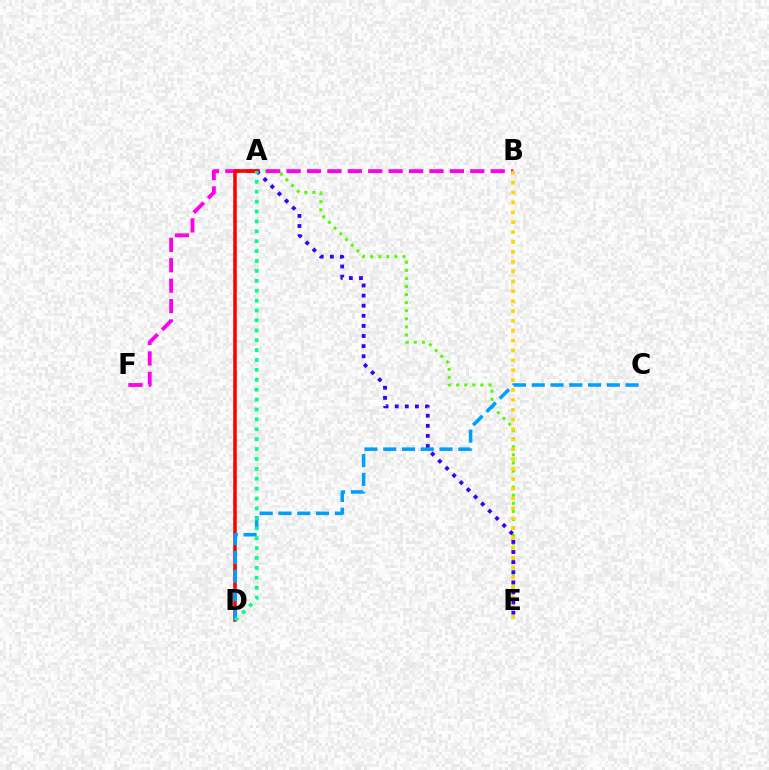{('A', 'E'): [{'color': '#4fff00', 'line_style': 'dotted', 'thickness': 2.19}, {'color': '#3700ff', 'line_style': 'dotted', 'thickness': 2.74}], ('B', 'F'): [{'color': '#ff00ed', 'line_style': 'dashed', 'thickness': 2.77}], ('A', 'D'): [{'color': '#ff0000', 'line_style': 'solid', 'thickness': 2.56}, {'color': '#00ff86', 'line_style': 'dotted', 'thickness': 2.69}], ('C', 'D'): [{'color': '#009eff', 'line_style': 'dashed', 'thickness': 2.55}], ('B', 'E'): [{'color': '#ffd500', 'line_style': 'dotted', 'thickness': 2.68}]}